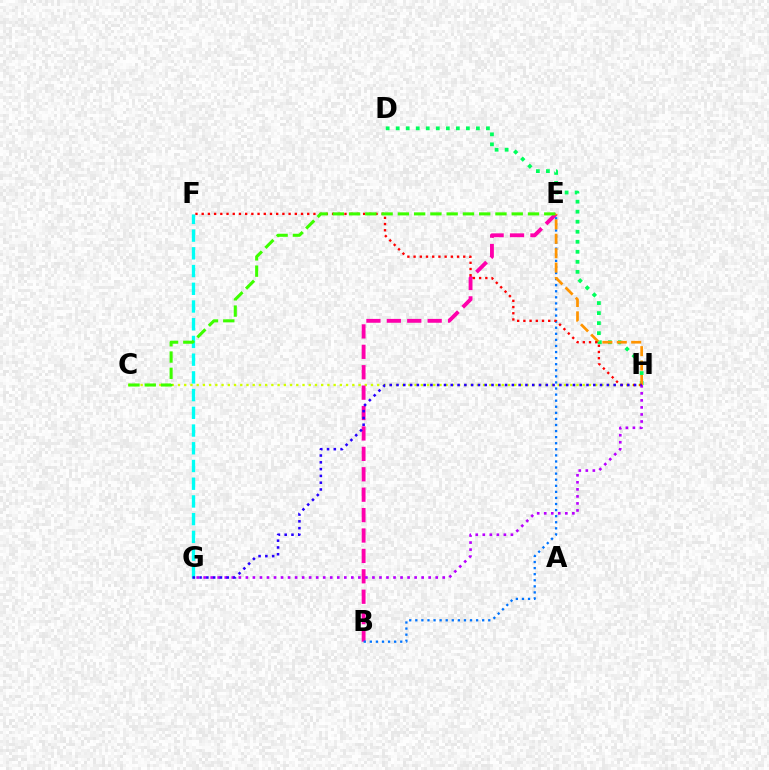{('C', 'H'): [{'color': '#d1ff00', 'line_style': 'dotted', 'thickness': 1.69}], ('B', 'E'): [{'color': '#ff00ac', 'line_style': 'dashed', 'thickness': 2.77}, {'color': '#0074ff', 'line_style': 'dotted', 'thickness': 1.65}], ('D', 'H'): [{'color': '#00ff5c', 'line_style': 'dotted', 'thickness': 2.72}], ('E', 'H'): [{'color': '#ff9400', 'line_style': 'dashed', 'thickness': 1.96}], ('F', 'H'): [{'color': '#ff0000', 'line_style': 'dotted', 'thickness': 1.69}], ('G', 'H'): [{'color': '#b900ff', 'line_style': 'dotted', 'thickness': 1.91}, {'color': '#2500ff', 'line_style': 'dotted', 'thickness': 1.84}], ('F', 'G'): [{'color': '#00fff6', 'line_style': 'dashed', 'thickness': 2.41}], ('C', 'E'): [{'color': '#3dff00', 'line_style': 'dashed', 'thickness': 2.21}]}